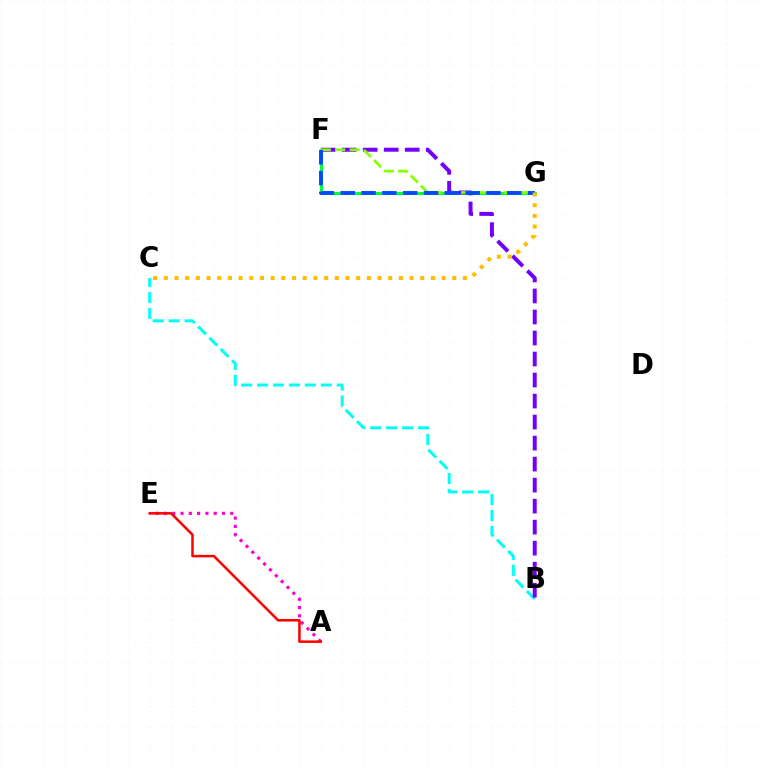{('A', 'E'): [{'color': '#ff00cf', 'line_style': 'dotted', 'thickness': 2.25}, {'color': '#ff0000', 'line_style': 'solid', 'thickness': 1.81}], ('F', 'G'): [{'color': '#00ff39', 'line_style': 'solid', 'thickness': 2.19}, {'color': '#84ff00', 'line_style': 'dashed', 'thickness': 1.95}, {'color': '#004bff', 'line_style': 'dashed', 'thickness': 2.83}], ('B', 'C'): [{'color': '#00fff6', 'line_style': 'dashed', 'thickness': 2.17}], ('B', 'F'): [{'color': '#7200ff', 'line_style': 'dashed', 'thickness': 2.85}], ('C', 'G'): [{'color': '#ffbd00', 'line_style': 'dotted', 'thickness': 2.9}]}